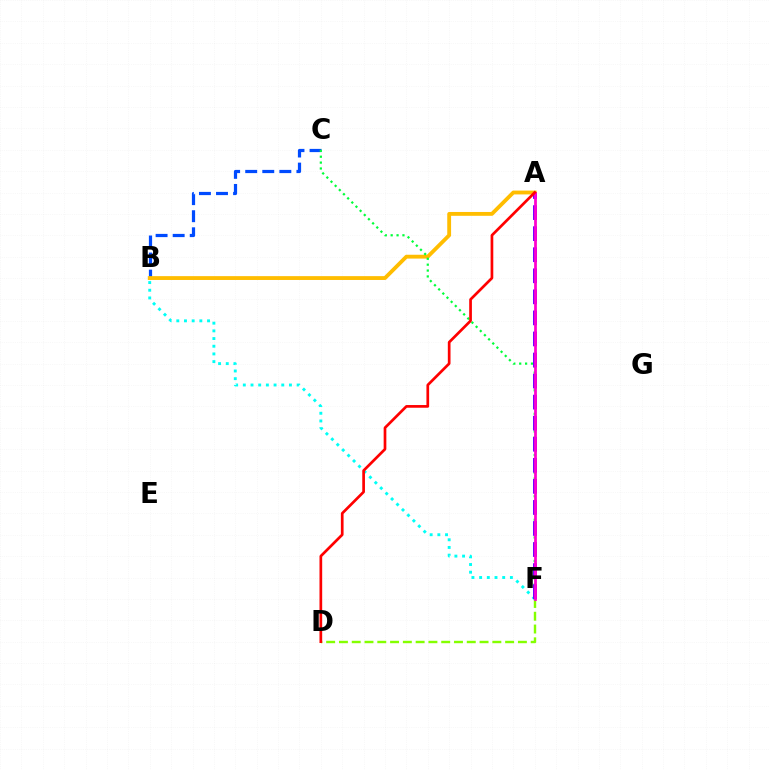{('B', 'C'): [{'color': '#004bff', 'line_style': 'dashed', 'thickness': 2.32}], ('A', 'B'): [{'color': '#ffbd00', 'line_style': 'solid', 'thickness': 2.76}], ('C', 'F'): [{'color': '#00ff39', 'line_style': 'dotted', 'thickness': 1.6}], ('D', 'F'): [{'color': '#84ff00', 'line_style': 'dashed', 'thickness': 1.74}], ('B', 'F'): [{'color': '#00fff6', 'line_style': 'dotted', 'thickness': 2.09}], ('A', 'F'): [{'color': '#7200ff', 'line_style': 'dashed', 'thickness': 2.86}, {'color': '#ff00cf', 'line_style': 'solid', 'thickness': 1.99}], ('A', 'D'): [{'color': '#ff0000', 'line_style': 'solid', 'thickness': 1.94}]}